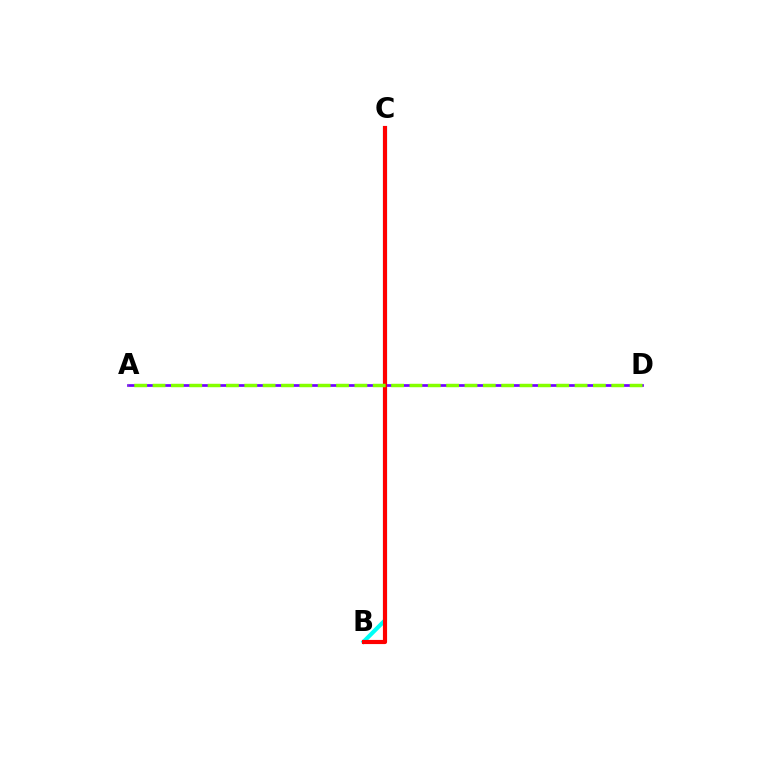{('A', 'D'): [{'color': '#7200ff', 'line_style': 'solid', 'thickness': 1.95}, {'color': '#84ff00', 'line_style': 'dashed', 'thickness': 2.49}], ('B', 'C'): [{'color': '#00fff6', 'line_style': 'solid', 'thickness': 2.96}, {'color': '#ff0000', 'line_style': 'solid', 'thickness': 2.99}]}